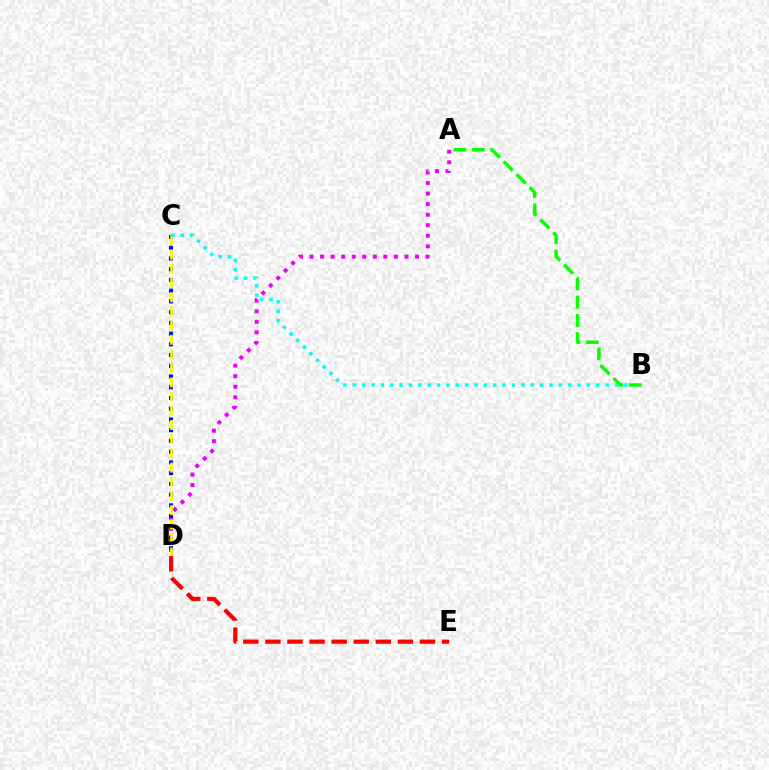{('A', 'D'): [{'color': '#ee00ff', 'line_style': 'dotted', 'thickness': 2.87}], ('C', 'D'): [{'color': '#0010ff', 'line_style': 'dotted', 'thickness': 2.92}, {'color': '#fcf500', 'line_style': 'dashed', 'thickness': 1.93}], ('B', 'C'): [{'color': '#00fff6', 'line_style': 'dotted', 'thickness': 2.54}], ('A', 'B'): [{'color': '#08ff00', 'line_style': 'dashed', 'thickness': 2.49}], ('D', 'E'): [{'color': '#ff0000', 'line_style': 'dashed', 'thickness': 3.0}]}